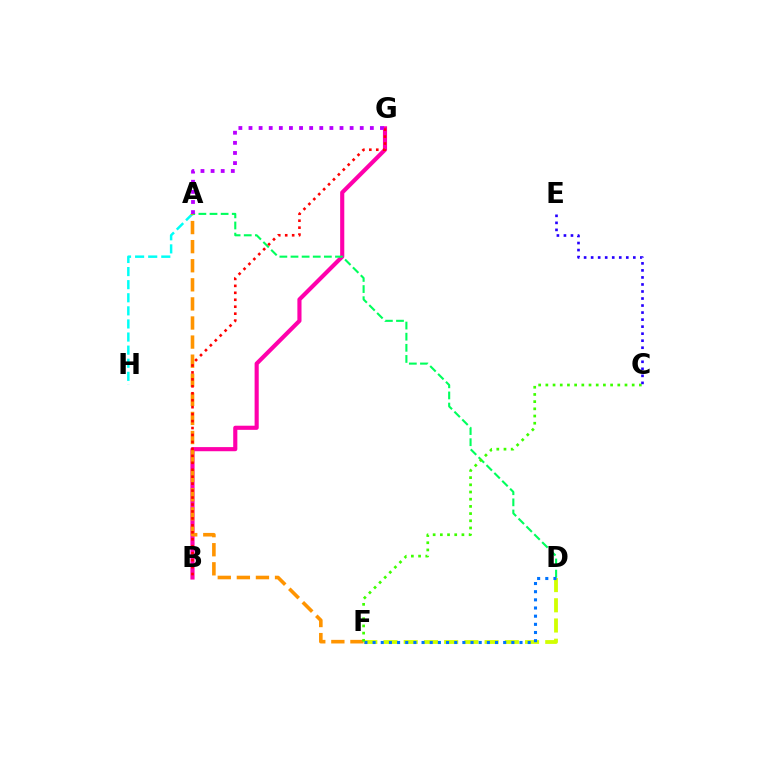{('D', 'F'): [{'color': '#d1ff00', 'line_style': 'dashed', 'thickness': 2.75}, {'color': '#0074ff', 'line_style': 'dotted', 'thickness': 2.22}], ('A', 'H'): [{'color': '#00fff6', 'line_style': 'dashed', 'thickness': 1.78}], ('B', 'G'): [{'color': '#ff00ac', 'line_style': 'solid', 'thickness': 2.97}, {'color': '#ff0000', 'line_style': 'dotted', 'thickness': 1.89}], ('A', 'F'): [{'color': '#ff9400', 'line_style': 'dashed', 'thickness': 2.59}], ('A', 'D'): [{'color': '#00ff5c', 'line_style': 'dashed', 'thickness': 1.51}], ('A', 'G'): [{'color': '#b900ff', 'line_style': 'dotted', 'thickness': 2.75}], ('C', 'F'): [{'color': '#3dff00', 'line_style': 'dotted', 'thickness': 1.95}], ('C', 'E'): [{'color': '#2500ff', 'line_style': 'dotted', 'thickness': 1.91}]}